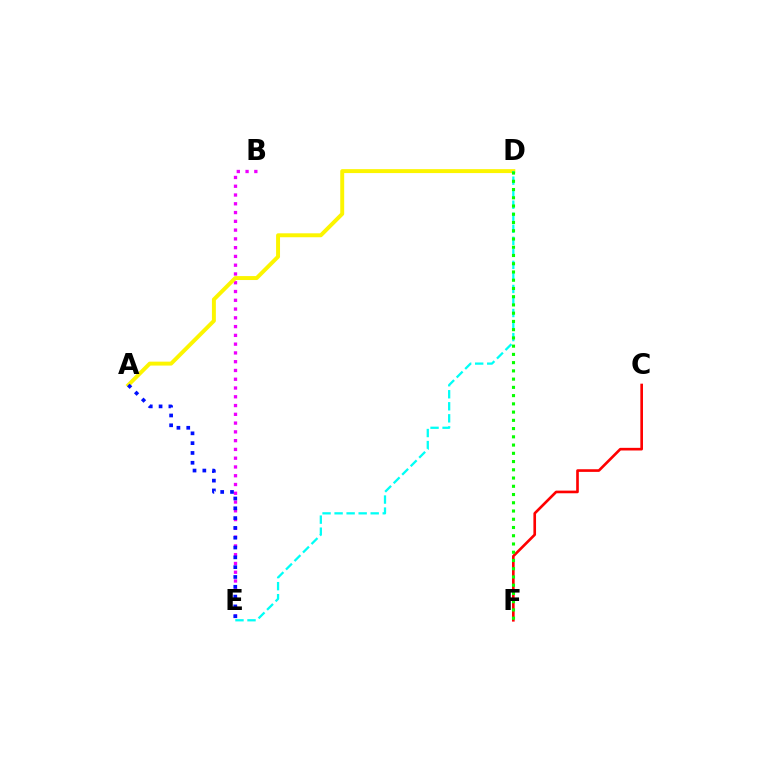{('B', 'E'): [{'color': '#ee00ff', 'line_style': 'dotted', 'thickness': 2.38}], ('A', 'D'): [{'color': '#fcf500', 'line_style': 'solid', 'thickness': 2.83}], ('D', 'E'): [{'color': '#00fff6', 'line_style': 'dashed', 'thickness': 1.63}], ('A', 'E'): [{'color': '#0010ff', 'line_style': 'dotted', 'thickness': 2.67}], ('C', 'F'): [{'color': '#ff0000', 'line_style': 'solid', 'thickness': 1.9}], ('D', 'F'): [{'color': '#08ff00', 'line_style': 'dotted', 'thickness': 2.24}]}